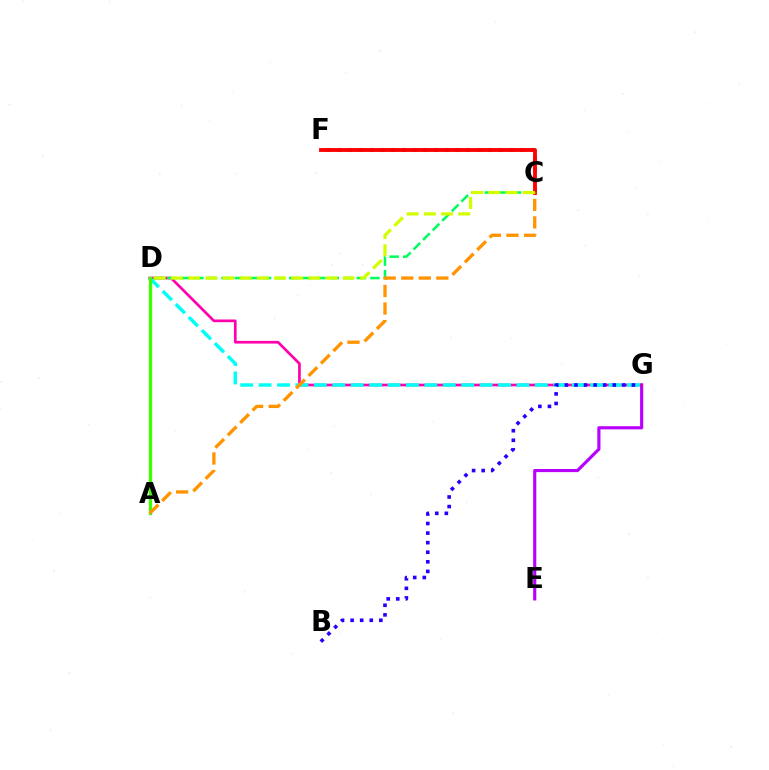{('E', 'G'): [{'color': '#b900ff', 'line_style': 'solid', 'thickness': 2.26}], ('D', 'G'): [{'color': '#ff00ac', 'line_style': 'solid', 'thickness': 1.93}, {'color': '#00fff6', 'line_style': 'dashed', 'thickness': 2.5}], ('C', 'F'): [{'color': '#0074ff', 'line_style': 'dotted', 'thickness': 2.92}, {'color': '#ff0000', 'line_style': 'solid', 'thickness': 2.77}], ('A', 'D'): [{'color': '#3dff00', 'line_style': 'solid', 'thickness': 2.37}], ('B', 'G'): [{'color': '#2500ff', 'line_style': 'dotted', 'thickness': 2.6}], ('C', 'D'): [{'color': '#00ff5c', 'line_style': 'dashed', 'thickness': 1.84}, {'color': '#d1ff00', 'line_style': 'dashed', 'thickness': 2.33}], ('A', 'C'): [{'color': '#ff9400', 'line_style': 'dashed', 'thickness': 2.39}]}